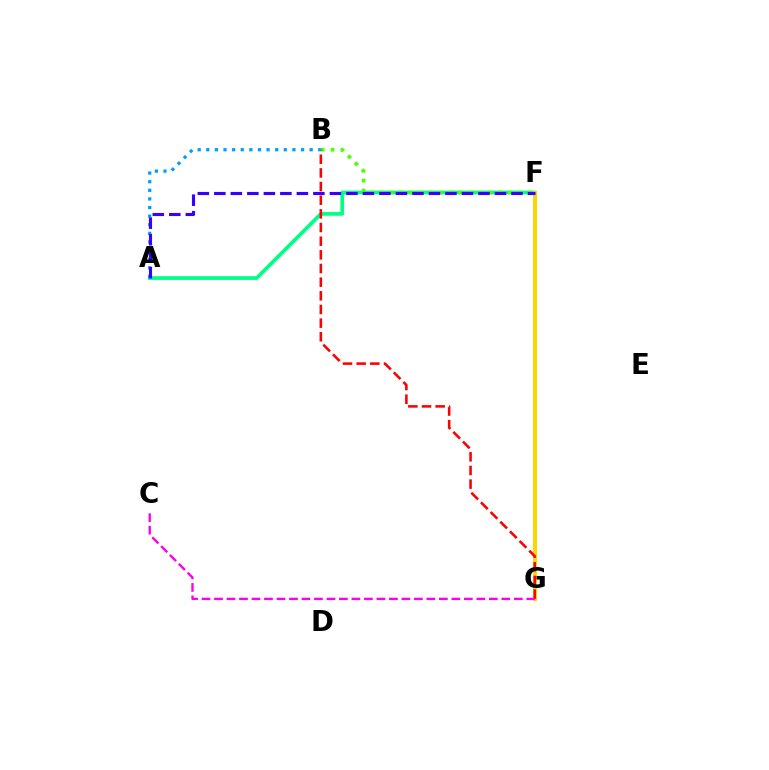{('A', 'F'): [{'color': '#00ff86', 'line_style': 'solid', 'thickness': 2.66}, {'color': '#3700ff', 'line_style': 'dashed', 'thickness': 2.24}], ('F', 'G'): [{'color': '#ffd500', 'line_style': 'solid', 'thickness': 2.84}], ('B', 'F'): [{'color': '#4fff00', 'line_style': 'dotted', 'thickness': 2.68}], ('B', 'G'): [{'color': '#ff0000', 'line_style': 'dashed', 'thickness': 1.86}], ('C', 'G'): [{'color': '#ff00ed', 'line_style': 'dashed', 'thickness': 1.7}], ('A', 'B'): [{'color': '#009eff', 'line_style': 'dotted', 'thickness': 2.34}]}